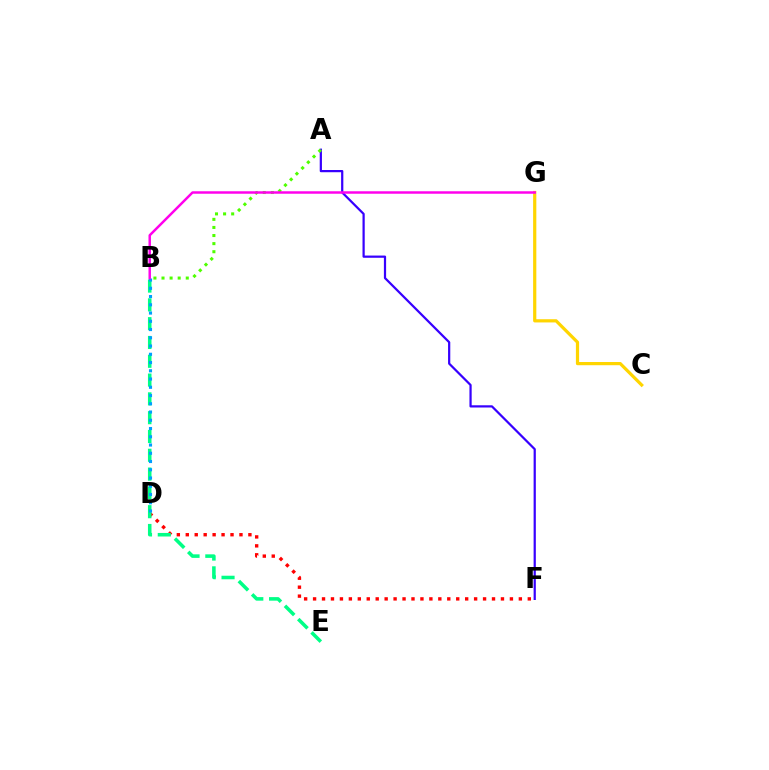{('D', 'F'): [{'color': '#ff0000', 'line_style': 'dotted', 'thickness': 2.43}], ('A', 'F'): [{'color': '#3700ff', 'line_style': 'solid', 'thickness': 1.6}], ('A', 'B'): [{'color': '#4fff00', 'line_style': 'dotted', 'thickness': 2.2}], ('B', 'E'): [{'color': '#00ff86', 'line_style': 'dashed', 'thickness': 2.55}], ('C', 'G'): [{'color': '#ffd500', 'line_style': 'solid', 'thickness': 2.31}], ('B', 'D'): [{'color': '#009eff', 'line_style': 'dotted', 'thickness': 2.24}], ('B', 'G'): [{'color': '#ff00ed', 'line_style': 'solid', 'thickness': 1.78}]}